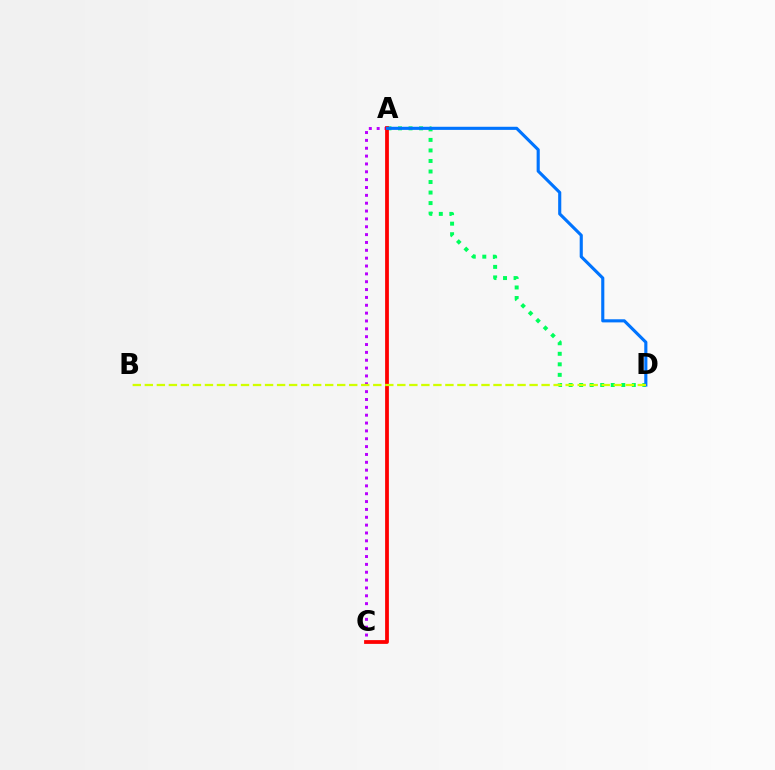{('A', 'C'): [{'color': '#b900ff', 'line_style': 'dotted', 'thickness': 2.13}, {'color': '#ff0000', 'line_style': 'solid', 'thickness': 2.72}], ('A', 'D'): [{'color': '#00ff5c', 'line_style': 'dotted', 'thickness': 2.86}, {'color': '#0074ff', 'line_style': 'solid', 'thickness': 2.24}], ('B', 'D'): [{'color': '#d1ff00', 'line_style': 'dashed', 'thickness': 1.63}]}